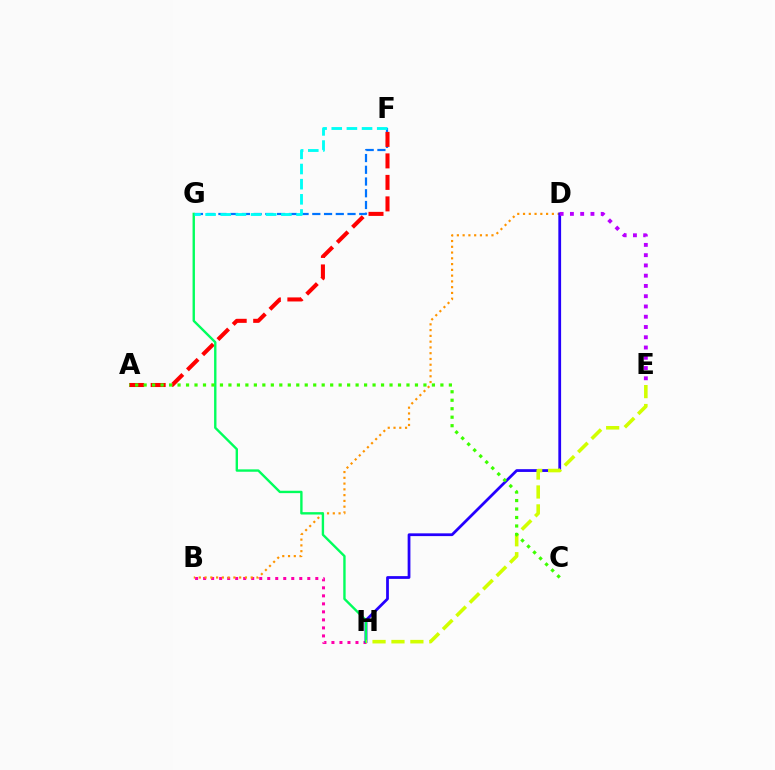{('F', 'G'): [{'color': '#0074ff', 'line_style': 'dashed', 'thickness': 1.59}, {'color': '#00fff6', 'line_style': 'dashed', 'thickness': 2.06}], ('B', 'H'): [{'color': '#ff00ac', 'line_style': 'dotted', 'thickness': 2.18}], ('A', 'F'): [{'color': '#ff0000', 'line_style': 'dashed', 'thickness': 2.92}], ('B', 'D'): [{'color': '#ff9400', 'line_style': 'dotted', 'thickness': 1.57}], ('D', 'H'): [{'color': '#2500ff', 'line_style': 'solid', 'thickness': 1.99}], ('G', 'H'): [{'color': '#00ff5c', 'line_style': 'solid', 'thickness': 1.71}], ('E', 'H'): [{'color': '#d1ff00', 'line_style': 'dashed', 'thickness': 2.57}], ('A', 'C'): [{'color': '#3dff00', 'line_style': 'dotted', 'thickness': 2.3}], ('D', 'E'): [{'color': '#b900ff', 'line_style': 'dotted', 'thickness': 2.79}]}